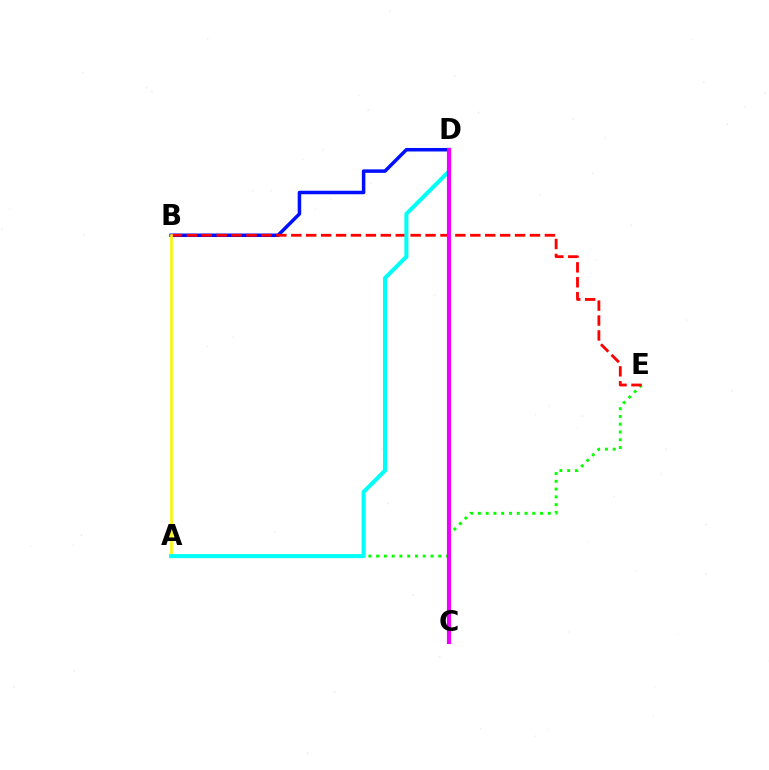{('A', 'E'): [{'color': '#08ff00', 'line_style': 'dotted', 'thickness': 2.11}], ('B', 'D'): [{'color': '#0010ff', 'line_style': 'solid', 'thickness': 2.52}], ('B', 'E'): [{'color': '#ff0000', 'line_style': 'dashed', 'thickness': 2.03}], ('A', 'B'): [{'color': '#fcf500', 'line_style': 'solid', 'thickness': 1.86}], ('A', 'D'): [{'color': '#00fff6', 'line_style': 'solid', 'thickness': 2.91}], ('C', 'D'): [{'color': '#ee00ff', 'line_style': 'solid', 'thickness': 2.99}]}